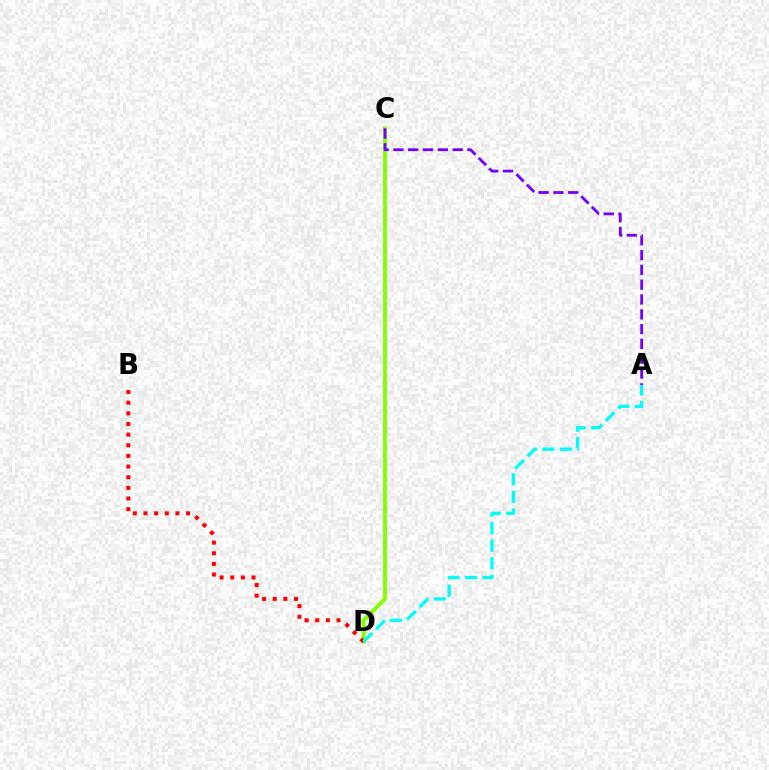{('C', 'D'): [{'color': '#84ff00', 'line_style': 'solid', 'thickness': 2.8}], ('A', 'C'): [{'color': '#7200ff', 'line_style': 'dashed', 'thickness': 2.01}], ('B', 'D'): [{'color': '#ff0000', 'line_style': 'dotted', 'thickness': 2.89}], ('A', 'D'): [{'color': '#00fff6', 'line_style': 'dashed', 'thickness': 2.38}]}